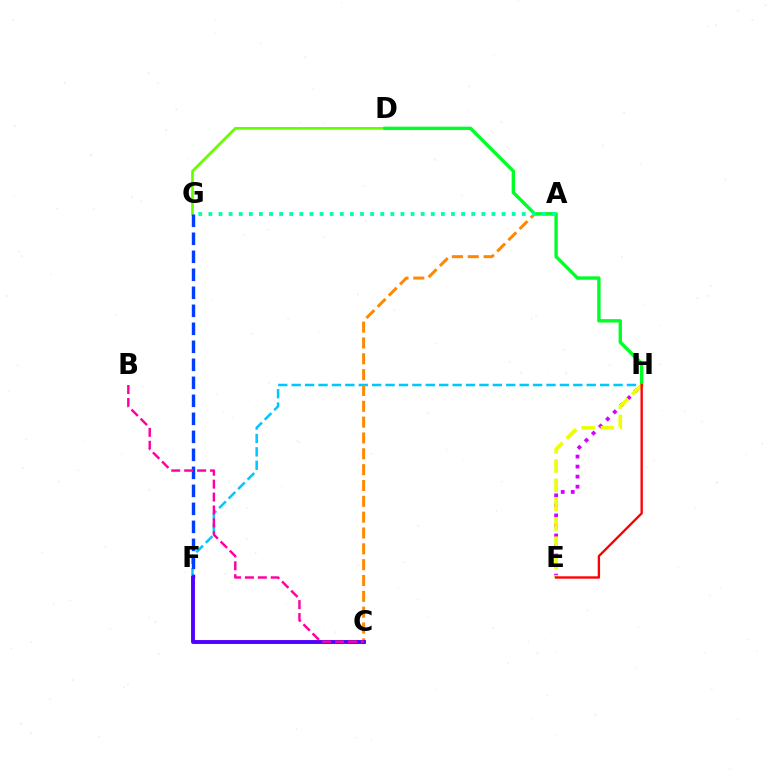{('F', 'H'): [{'color': '#00c7ff', 'line_style': 'dashed', 'thickness': 1.82}], ('A', 'C'): [{'color': '#ff8800', 'line_style': 'dashed', 'thickness': 2.15}], ('D', 'G'): [{'color': '#66ff00', 'line_style': 'solid', 'thickness': 1.95}], ('F', 'G'): [{'color': '#003fff', 'line_style': 'dashed', 'thickness': 2.45}], ('E', 'H'): [{'color': '#d600ff', 'line_style': 'dotted', 'thickness': 2.73}, {'color': '#eeff00', 'line_style': 'dashed', 'thickness': 2.62}, {'color': '#ff0000', 'line_style': 'solid', 'thickness': 1.7}], ('C', 'F'): [{'color': '#4f00ff', 'line_style': 'solid', 'thickness': 2.8}], ('D', 'H'): [{'color': '#00ff27', 'line_style': 'solid', 'thickness': 2.44}], ('B', 'C'): [{'color': '#ff00a0', 'line_style': 'dashed', 'thickness': 1.76}], ('A', 'G'): [{'color': '#00ffaf', 'line_style': 'dotted', 'thickness': 2.75}]}